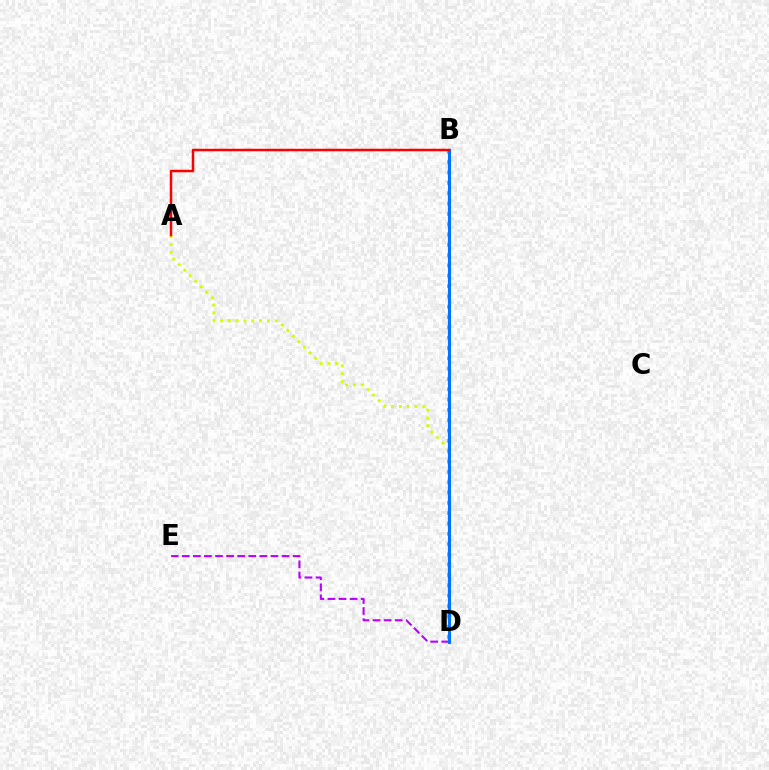{('A', 'D'): [{'color': '#d1ff00', 'line_style': 'dotted', 'thickness': 2.12}], ('D', 'E'): [{'color': '#b900ff', 'line_style': 'dashed', 'thickness': 1.51}], ('B', 'D'): [{'color': '#00ff5c', 'line_style': 'dotted', 'thickness': 2.8}, {'color': '#0074ff', 'line_style': 'solid', 'thickness': 2.24}], ('A', 'B'): [{'color': '#ff0000', 'line_style': 'solid', 'thickness': 1.79}]}